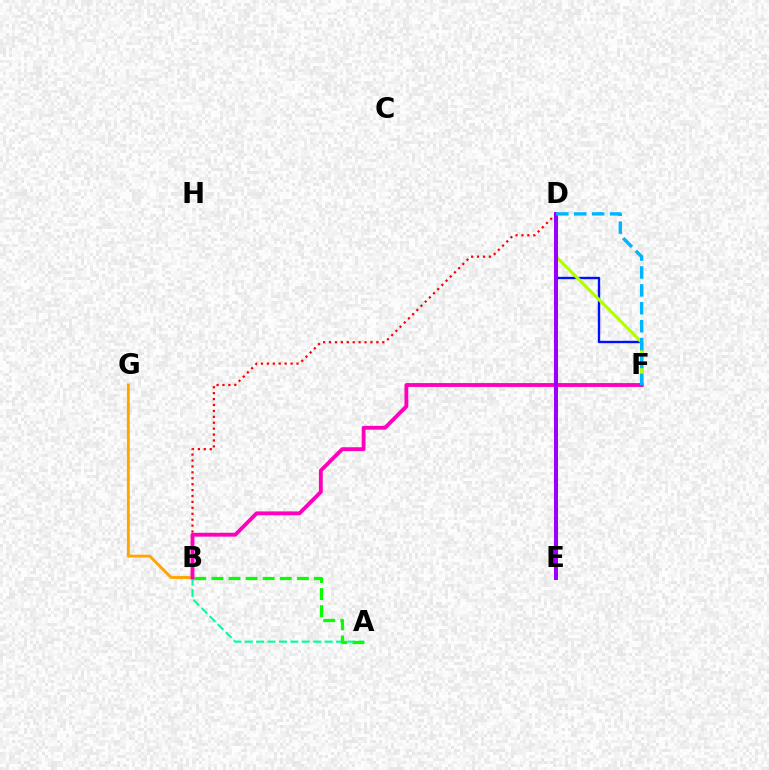{('D', 'F'): [{'color': '#0010ff', 'line_style': 'solid', 'thickness': 1.71}, {'color': '#b3ff00', 'line_style': 'solid', 'thickness': 2.3}, {'color': '#00b5ff', 'line_style': 'dashed', 'thickness': 2.43}], ('B', 'D'): [{'color': '#ff0000', 'line_style': 'dotted', 'thickness': 1.61}], ('A', 'B'): [{'color': '#00ff9d', 'line_style': 'dashed', 'thickness': 1.55}, {'color': '#08ff00', 'line_style': 'dashed', 'thickness': 2.32}], ('B', 'G'): [{'color': '#ffa500', 'line_style': 'solid', 'thickness': 2.08}], ('B', 'F'): [{'color': '#ff00bd', 'line_style': 'solid', 'thickness': 2.77}], ('D', 'E'): [{'color': '#9b00ff', 'line_style': 'solid', 'thickness': 2.89}]}